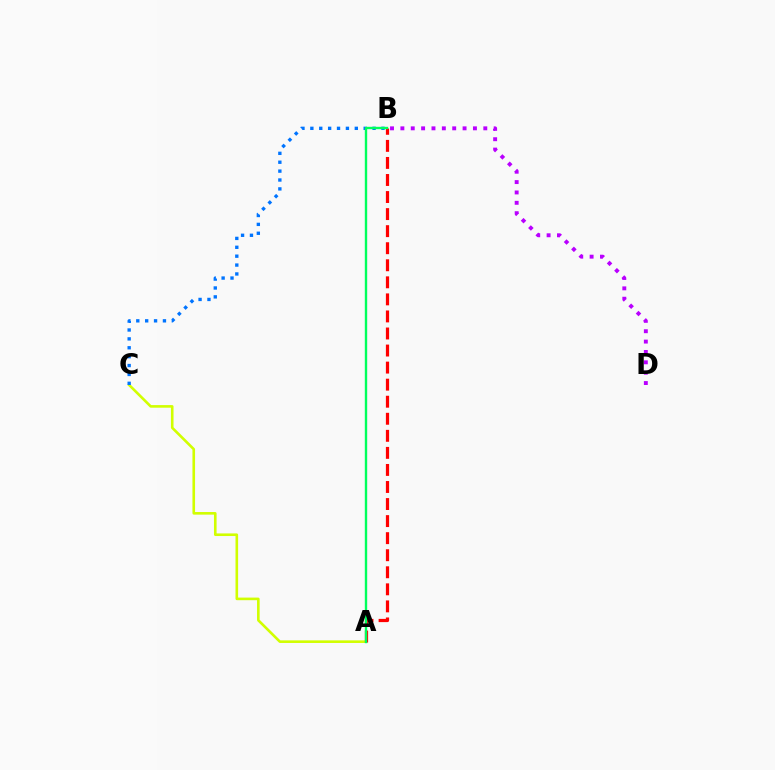{('A', 'C'): [{'color': '#d1ff00', 'line_style': 'solid', 'thickness': 1.88}], ('B', 'D'): [{'color': '#b900ff', 'line_style': 'dotted', 'thickness': 2.82}], ('B', 'C'): [{'color': '#0074ff', 'line_style': 'dotted', 'thickness': 2.41}], ('A', 'B'): [{'color': '#ff0000', 'line_style': 'dashed', 'thickness': 2.32}, {'color': '#00ff5c', 'line_style': 'solid', 'thickness': 1.71}]}